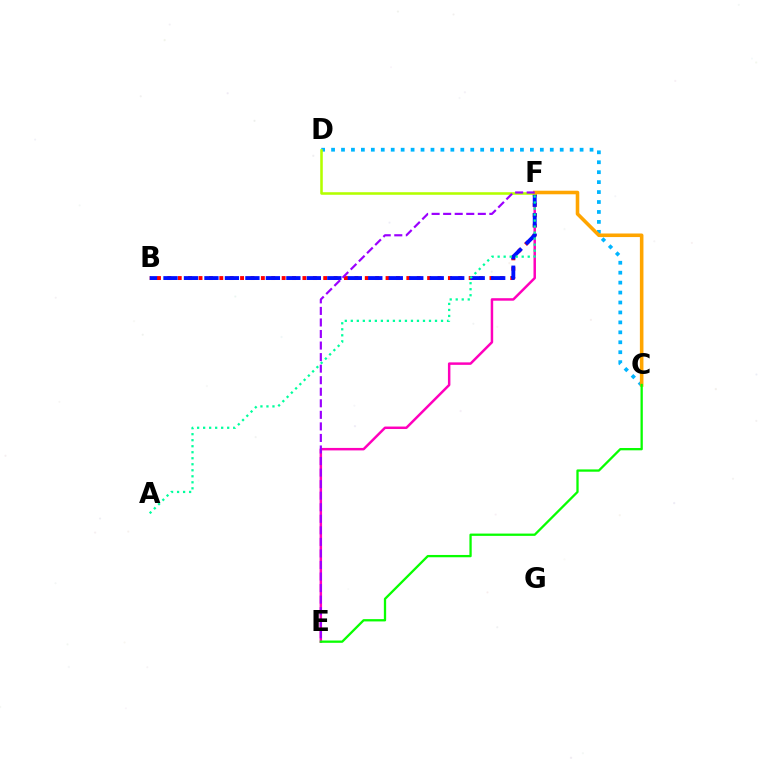{('B', 'F'): [{'color': '#ff0000', 'line_style': 'dotted', 'thickness': 2.82}, {'color': '#0010ff', 'line_style': 'dashed', 'thickness': 2.78}], ('E', 'F'): [{'color': '#ff00bd', 'line_style': 'solid', 'thickness': 1.79}, {'color': '#9b00ff', 'line_style': 'dashed', 'thickness': 1.57}], ('C', 'D'): [{'color': '#00b5ff', 'line_style': 'dotted', 'thickness': 2.7}], ('D', 'F'): [{'color': '#b3ff00', 'line_style': 'solid', 'thickness': 1.84}], ('C', 'F'): [{'color': '#ffa500', 'line_style': 'solid', 'thickness': 2.57}], ('A', 'F'): [{'color': '#00ff9d', 'line_style': 'dotted', 'thickness': 1.63}], ('C', 'E'): [{'color': '#08ff00', 'line_style': 'solid', 'thickness': 1.65}]}